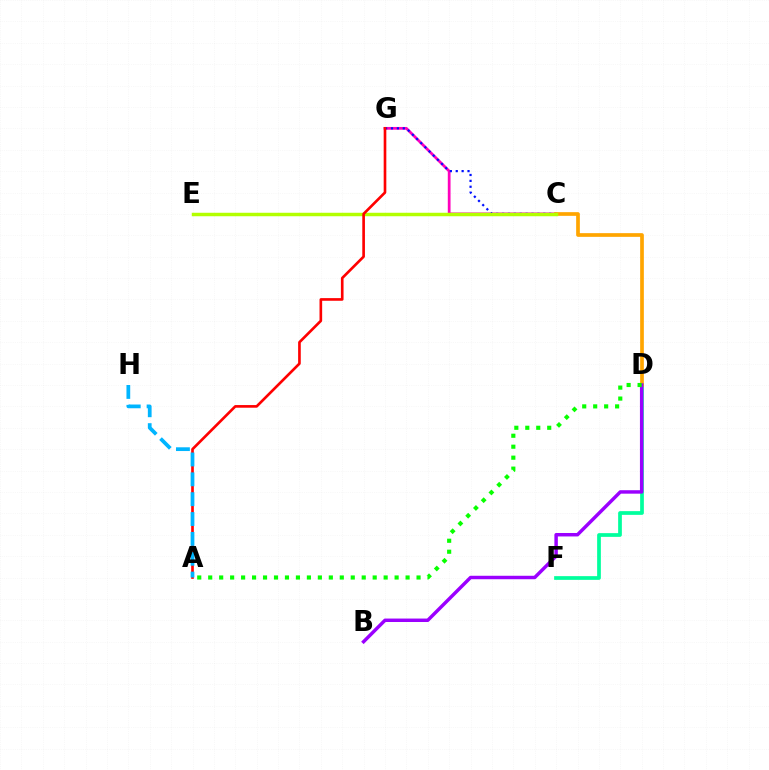{('C', 'G'): [{'color': '#ff00bd', 'line_style': 'solid', 'thickness': 1.98}, {'color': '#0010ff', 'line_style': 'dotted', 'thickness': 1.6}], ('D', 'F'): [{'color': '#00ff9d', 'line_style': 'solid', 'thickness': 2.68}], ('C', 'D'): [{'color': '#ffa500', 'line_style': 'solid', 'thickness': 2.66}], ('B', 'D'): [{'color': '#9b00ff', 'line_style': 'solid', 'thickness': 2.49}], ('C', 'E'): [{'color': '#b3ff00', 'line_style': 'solid', 'thickness': 2.5}], ('A', 'G'): [{'color': '#ff0000', 'line_style': 'solid', 'thickness': 1.91}], ('A', 'D'): [{'color': '#08ff00', 'line_style': 'dotted', 'thickness': 2.98}], ('A', 'H'): [{'color': '#00b5ff', 'line_style': 'dashed', 'thickness': 2.7}]}